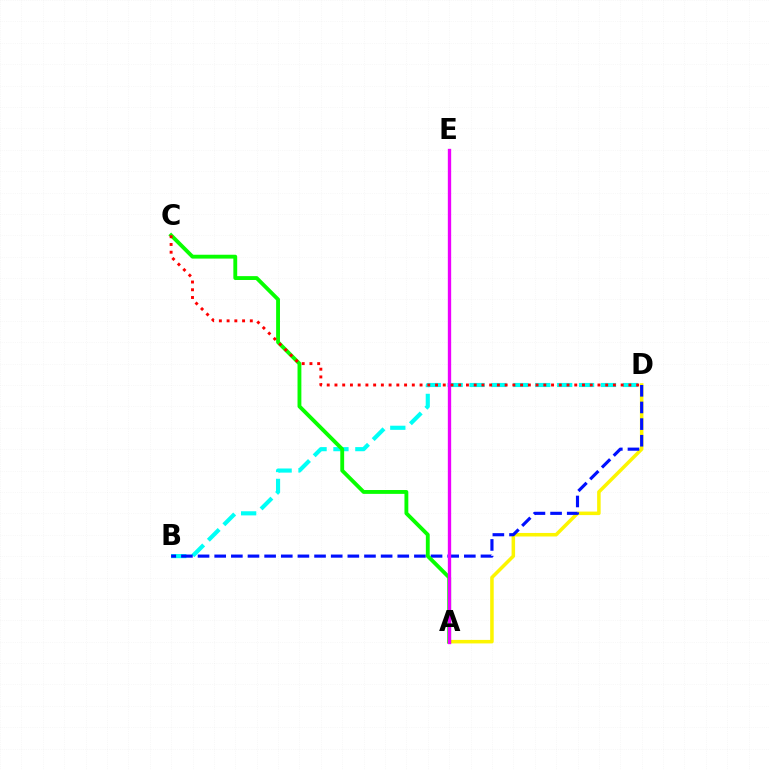{('A', 'D'): [{'color': '#fcf500', 'line_style': 'solid', 'thickness': 2.53}], ('B', 'D'): [{'color': '#00fff6', 'line_style': 'dashed', 'thickness': 2.98}, {'color': '#0010ff', 'line_style': 'dashed', 'thickness': 2.26}], ('A', 'C'): [{'color': '#08ff00', 'line_style': 'solid', 'thickness': 2.77}], ('A', 'E'): [{'color': '#ee00ff', 'line_style': 'solid', 'thickness': 2.4}], ('C', 'D'): [{'color': '#ff0000', 'line_style': 'dotted', 'thickness': 2.1}]}